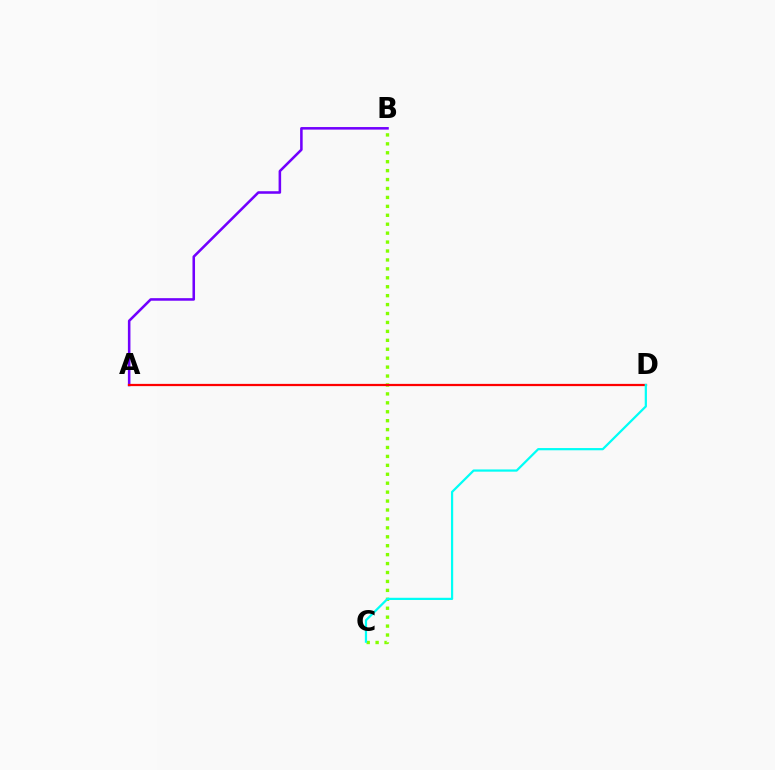{('A', 'B'): [{'color': '#7200ff', 'line_style': 'solid', 'thickness': 1.84}], ('B', 'C'): [{'color': '#84ff00', 'line_style': 'dotted', 'thickness': 2.43}], ('A', 'D'): [{'color': '#ff0000', 'line_style': 'solid', 'thickness': 1.61}], ('C', 'D'): [{'color': '#00fff6', 'line_style': 'solid', 'thickness': 1.6}]}